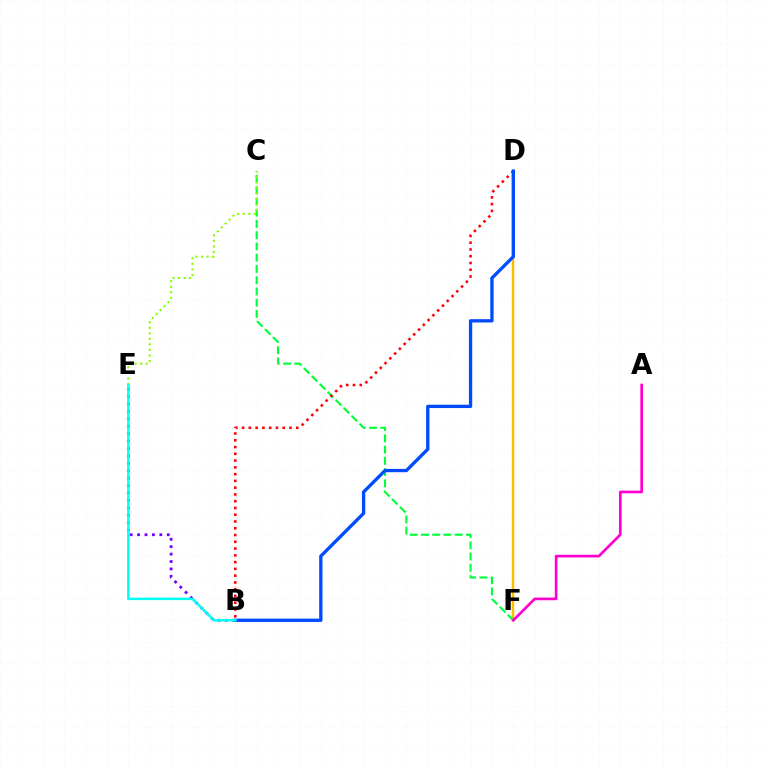{('D', 'F'): [{'color': '#ffbd00', 'line_style': 'solid', 'thickness': 1.79}], ('C', 'F'): [{'color': '#00ff39', 'line_style': 'dashed', 'thickness': 1.53}], ('A', 'F'): [{'color': '#ff00cf', 'line_style': 'solid', 'thickness': 1.93}], ('B', 'D'): [{'color': '#ff0000', 'line_style': 'dotted', 'thickness': 1.84}, {'color': '#004bff', 'line_style': 'solid', 'thickness': 2.39}], ('C', 'E'): [{'color': '#84ff00', 'line_style': 'dotted', 'thickness': 1.51}], ('B', 'E'): [{'color': '#7200ff', 'line_style': 'dotted', 'thickness': 2.02}, {'color': '#00fff6', 'line_style': 'solid', 'thickness': 1.79}]}